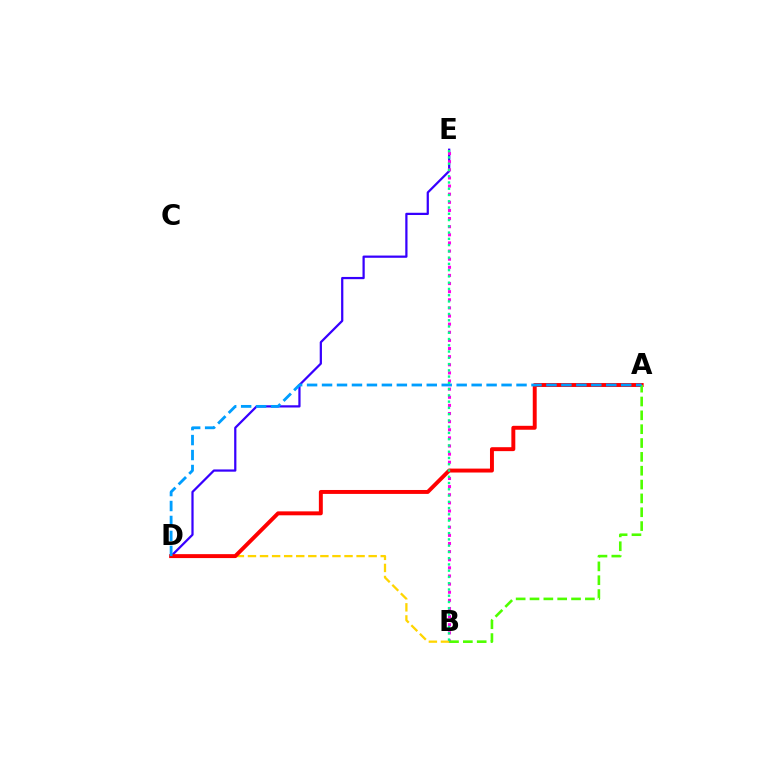{('D', 'E'): [{'color': '#3700ff', 'line_style': 'solid', 'thickness': 1.61}], ('B', 'E'): [{'color': '#ff00ed', 'line_style': 'dotted', 'thickness': 2.21}, {'color': '#00ff86', 'line_style': 'dotted', 'thickness': 1.7}], ('B', 'D'): [{'color': '#ffd500', 'line_style': 'dashed', 'thickness': 1.64}], ('A', 'D'): [{'color': '#ff0000', 'line_style': 'solid', 'thickness': 2.83}, {'color': '#009eff', 'line_style': 'dashed', 'thickness': 2.03}], ('A', 'B'): [{'color': '#4fff00', 'line_style': 'dashed', 'thickness': 1.88}]}